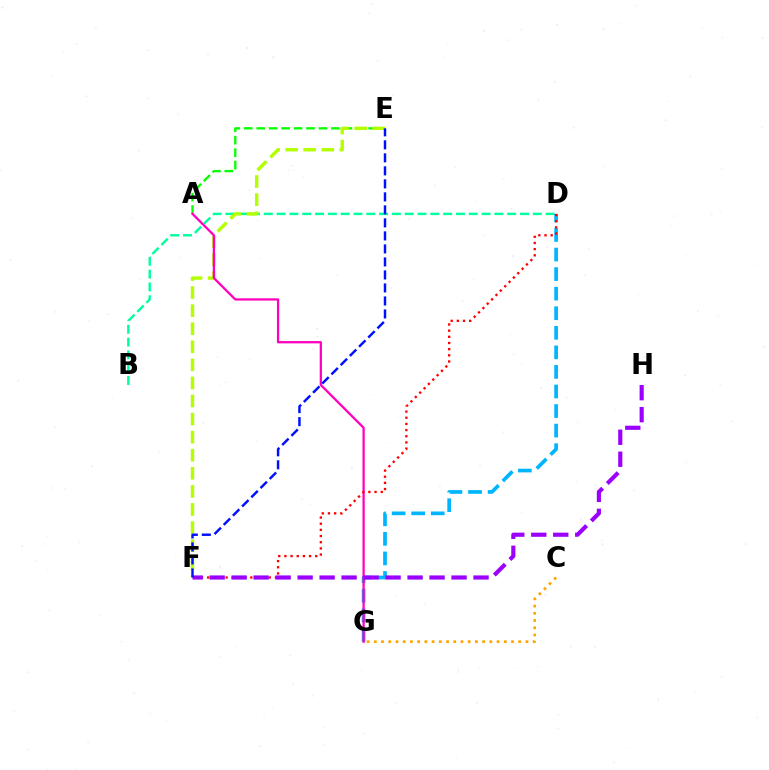{('A', 'E'): [{'color': '#08ff00', 'line_style': 'dashed', 'thickness': 1.69}], ('B', 'D'): [{'color': '#00ff9d', 'line_style': 'dashed', 'thickness': 1.74}], ('D', 'G'): [{'color': '#00b5ff', 'line_style': 'dashed', 'thickness': 2.66}], ('E', 'F'): [{'color': '#b3ff00', 'line_style': 'dashed', 'thickness': 2.46}, {'color': '#0010ff', 'line_style': 'dashed', 'thickness': 1.77}], ('C', 'G'): [{'color': '#ffa500', 'line_style': 'dotted', 'thickness': 1.96}], ('A', 'G'): [{'color': '#ff00bd', 'line_style': 'solid', 'thickness': 1.63}], ('D', 'F'): [{'color': '#ff0000', 'line_style': 'dotted', 'thickness': 1.68}], ('F', 'H'): [{'color': '#9b00ff', 'line_style': 'dashed', 'thickness': 2.99}]}